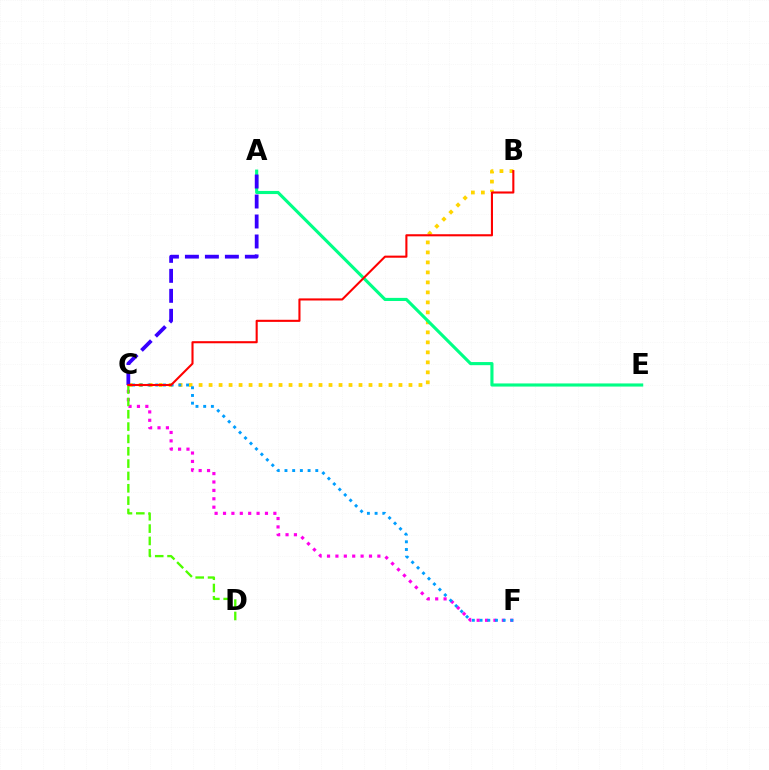{('C', 'F'): [{'color': '#ff00ed', 'line_style': 'dotted', 'thickness': 2.28}, {'color': '#009eff', 'line_style': 'dotted', 'thickness': 2.09}], ('B', 'C'): [{'color': '#ffd500', 'line_style': 'dotted', 'thickness': 2.72}, {'color': '#ff0000', 'line_style': 'solid', 'thickness': 1.51}], ('A', 'E'): [{'color': '#00ff86', 'line_style': 'solid', 'thickness': 2.25}], ('C', 'D'): [{'color': '#4fff00', 'line_style': 'dashed', 'thickness': 1.68}], ('A', 'C'): [{'color': '#3700ff', 'line_style': 'dashed', 'thickness': 2.71}]}